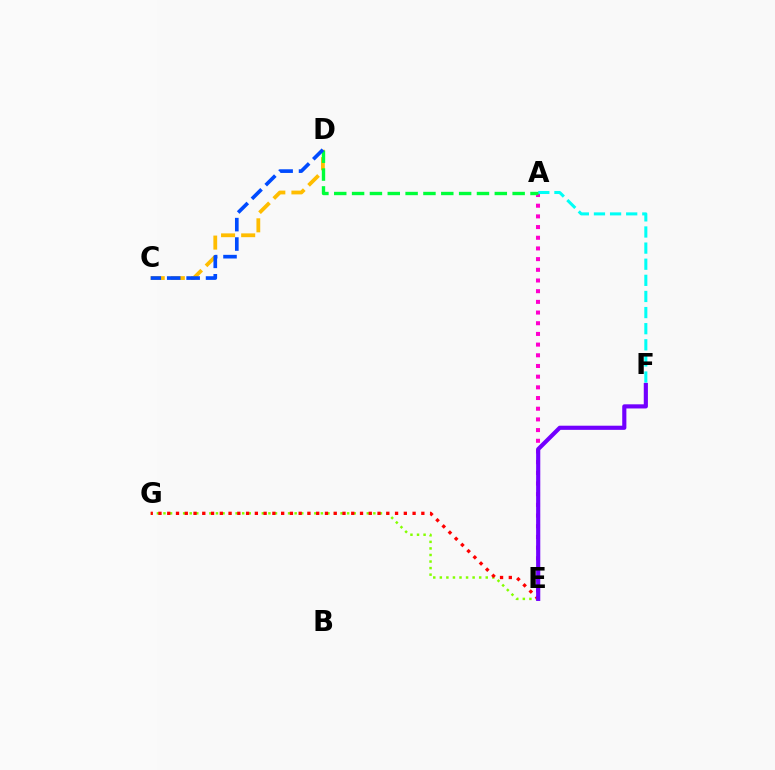{('C', 'D'): [{'color': '#ffbd00', 'line_style': 'dashed', 'thickness': 2.73}, {'color': '#004bff', 'line_style': 'dashed', 'thickness': 2.64}], ('A', 'E'): [{'color': '#ff00cf', 'line_style': 'dotted', 'thickness': 2.9}], ('A', 'F'): [{'color': '#00fff6', 'line_style': 'dashed', 'thickness': 2.19}], ('E', 'G'): [{'color': '#84ff00', 'line_style': 'dotted', 'thickness': 1.78}, {'color': '#ff0000', 'line_style': 'dotted', 'thickness': 2.38}], ('A', 'D'): [{'color': '#00ff39', 'line_style': 'dashed', 'thickness': 2.42}], ('E', 'F'): [{'color': '#7200ff', 'line_style': 'solid', 'thickness': 2.98}]}